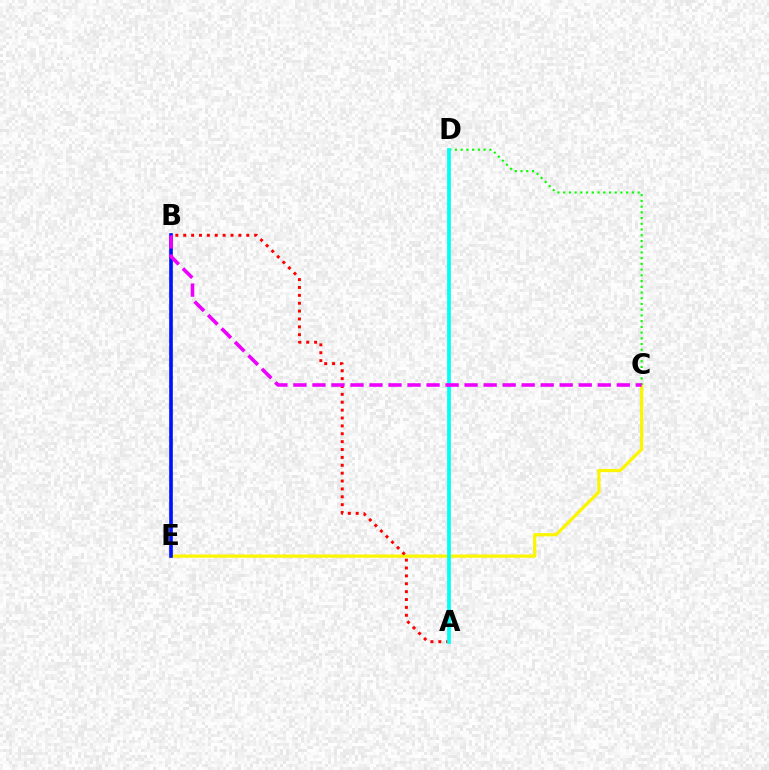{('C', 'E'): [{'color': '#fcf500', 'line_style': 'solid', 'thickness': 2.32}], ('B', 'E'): [{'color': '#0010ff', 'line_style': 'solid', 'thickness': 2.63}], ('C', 'D'): [{'color': '#08ff00', 'line_style': 'dotted', 'thickness': 1.56}], ('A', 'B'): [{'color': '#ff0000', 'line_style': 'dotted', 'thickness': 2.14}], ('A', 'D'): [{'color': '#00fff6', 'line_style': 'solid', 'thickness': 2.69}], ('B', 'C'): [{'color': '#ee00ff', 'line_style': 'dashed', 'thickness': 2.58}]}